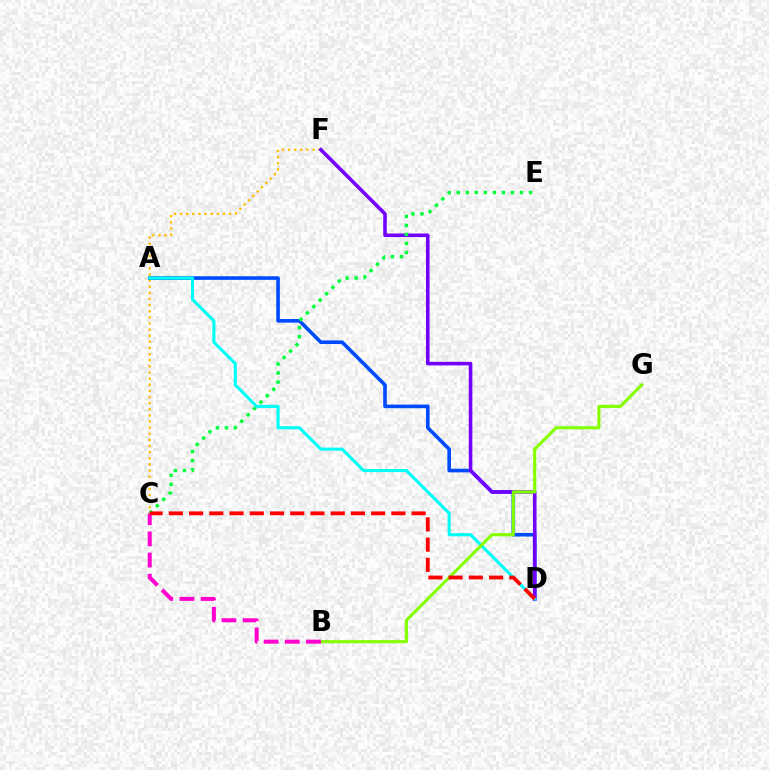{('C', 'F'): [{'color': '#ffbd00', 'line_style': 'dotted', 'thickness': 1.67}], ('A', 'D'): [{'color': '#004bff', 'line_style': 'solid', 'thickness': 2.6}, {'color': '#00fff6', 'line_style': 'solid', 'thickness': 2.24}], ('D', 'F'): [{'color': '#7200ff', 'line_style': 'solid', 'thickness': 2.58}], ('C', 'E'): [{'color': '#00ff39', 'line_style': 'dotted', 'thickness': 2.45}], ('B', 'G'): [{'color': '#84ff00', 'line_style': 'solid', 'thickness': 2.25}], ('B', 'C'): [{'color': '#ff00cf', 'line_style': 'dashed', 'thickness': 2.88}], ('C', 'D'): [{'color': '#ff0000', 'line_style': 'dashed', 'thickness': 2.75}]}